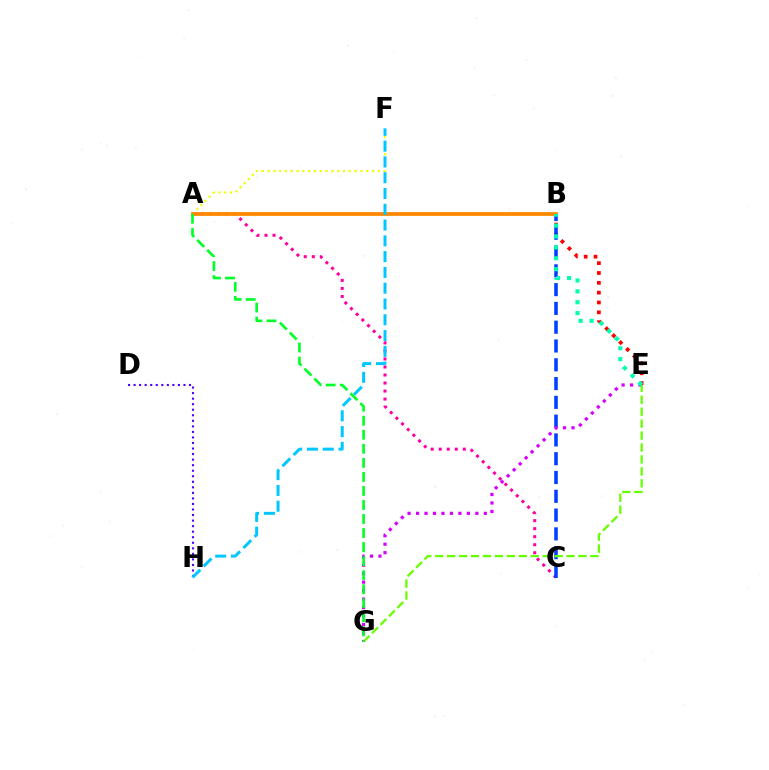{('A', 'C'): [{'color': '#ff00a0', 'line_style': 'dotted', 'thickness': 2.18}], ('A', 'F'): [{'color': '#eeff00', 'line_style': 'dotted', 'thickness': 1.57}], ('D', 'H'): [{'color': '#4f00ff', 'line_style': 'dotted', 'thickness': 1.51}], ('B', 'E'): [{'color': '#ff0000', 'line_style': 'dotted', 'thickness': 2.67}, {'color': '#00ffaf', 'line_style': 'dotted', 'thickness': 2.96}], ('A', 'B'): [{'color': '#ff8800', 'line_style': 'solid', 'thickness': 2.7}], ('B', 'C'): [{'color': '#003fff', 'line_style': 'dashed', 'thickness': 2.55}], ('E', 'G'): [{'color': '#d600ff', 'line_style': 'dotted', 'thickness': 2.3}, {'color': '#66ff00', 'line_style': 'dashed', 'thickness': 1.62}], ('F', 'H'): [{'color': '#00c7ff', 'line_style': 'dashed', 'thickness': 2.14}], ('A', 'G'): [{'color': '#00ff27', 'line_style': 'dashed', 'thickness': 1.91}]}